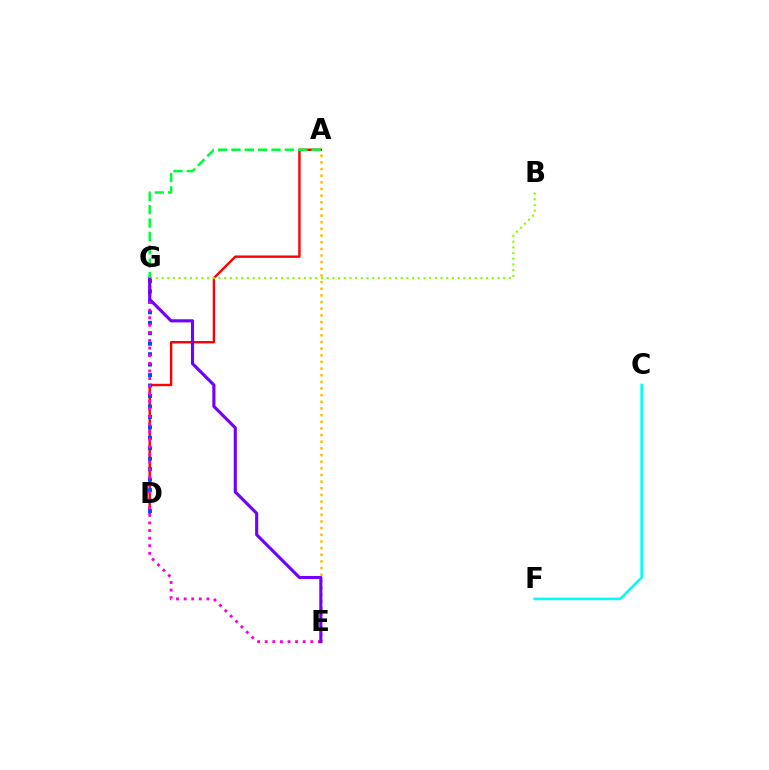{('C', 'F'): [{'color': '#00fff6', 'line_style': 'solid', 'thickness': 1.87}], ('A', 'D'): [{'color': '#ff0000', 'line_style': 'solid', 'thickness': 1.73}], ('D', 'G'): [{'color': '#004bff', 'line_style': 'dotted', 'thickness': 2.84}], ('A', 'E'): [{'color': '#ffbd00', 'line_style': 'dotted', 'thickness': 1.81}], ('E', 'G'): [{'color': '#ff00cf', 'line_style': 'dotted', 'thickness': 2.07}, {'color': '#7200ff', 'line_style': 'solid', 'thickness': 2.25}], ('B', 'G'): [{'color': '#84ff00', 'line_style': 'dotted', 'thickness': 1.55}], ('A', 'G'): [{'color': '#00ff39', 'line_style': 'dashed', 'thickness': 1.82}]}